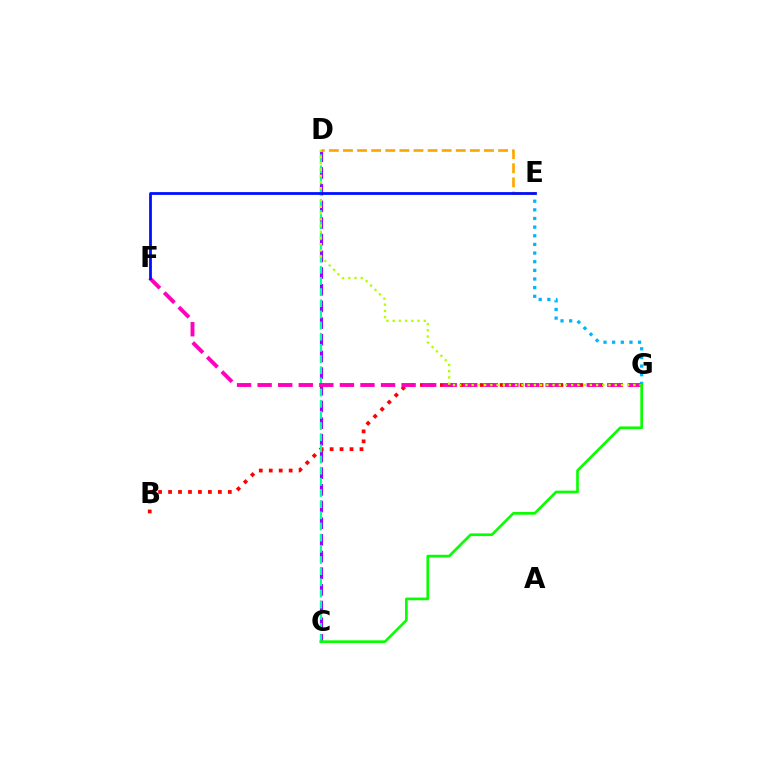{('C', 'D'): [{'color': '#9b00ff', 'line_style': 'dashed', 'thickness': 2.27}, {'color': '#00ff9d', 'line_style': 'dashed', 'thickness': 1.52}], ('B', 'G'): [{'color': '#ff0000', 'line_style': 'dotted', 'thickness': 2.71}], ('E', 'G'): [{'color': '#00b5ff', 'line_style': 'dotted', 'thickness': 2.35}], ('F', 'G'): [{'color': '#ff00bd', 'line_style': 'dashed', 'thickness': 2.79}], ('D', 'G'): [{'color': '#b3ff00', 'line_style': 'dotted', 'thickness': 1.69}], ('D', 'E'): [{'color': '#ffa500', 'line_style': 'dashed', 'thickness': 1.92}], ('E', 'F'): [{'color': '#0010ff', 'line_style': 'solid', 'thickness': 2.01}], ('C', 'G'): [{'color': '#08ff00', 'line_style': 'solid', 'thickness': 1.92}]}